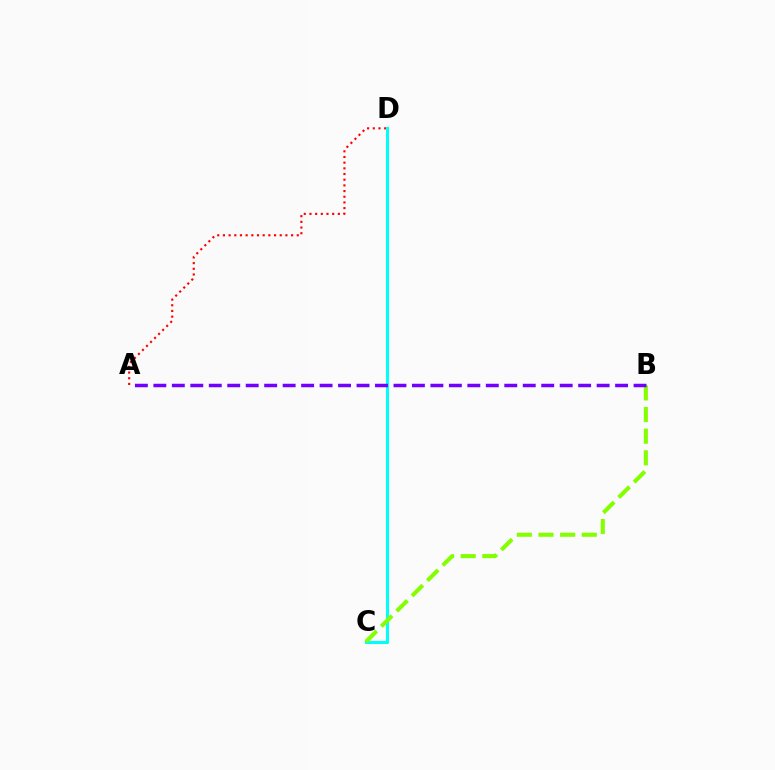{('A', 'D'): [{'color': '#ff0000', 'line_style': 'dotted', 'thickness': 1.54}], ('C', 'D'): [{'color': '#00fff6', 'line_style': 'solid', 'thickness': 2.19}], ('B', 'C'): [{'color': '#84ff00', 'line_style': 'dashed', 'thickness': 2.94}], ('A', 'B'): [{'color': '#7200ff', 'line_style': 'dashed', 'thickness': 2.51}]}